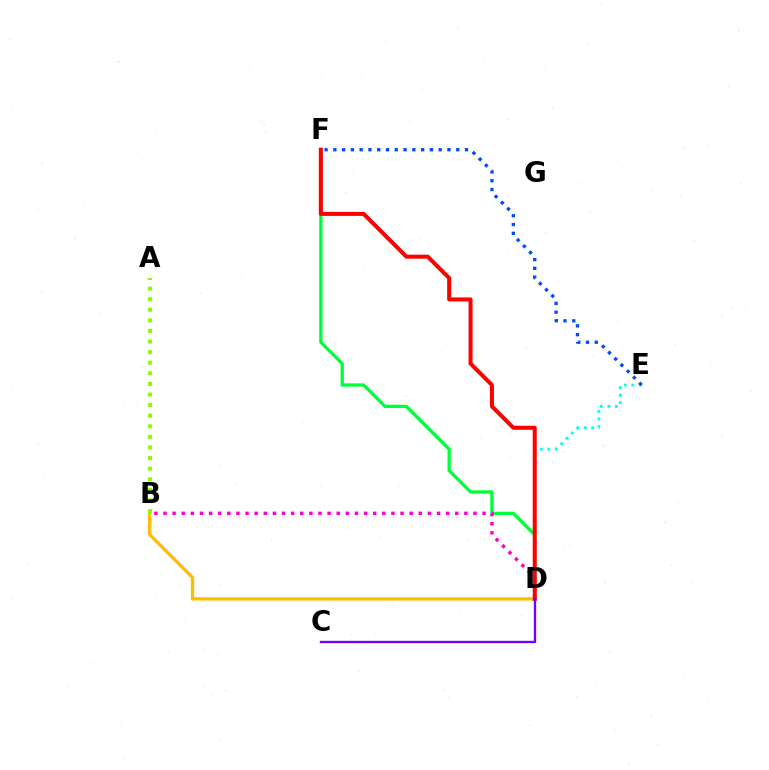{('B', 'D'): [{'color': '#ffbd00', 'line_style': 'solid', 'thickness': 2.38}, {'color': '#ff00cf', 'line_style': 'dotted', 'thickness': 2.48}], ('D', 'F'): [{'color': '#00ff39', 'line_style': 'solid', 'thickness': 2.37}, {'color': '#ff0000', 'line_style': 'solid', 'thickness': 2.9}], ('D', 'E'): [{'color': '#00fff6', 'line_style': 'dotted', 'thickness': 2.05}], ('A', 'B'): [{'color': '#84ff00', 'line_style': 'dotted', 'thickness': 2.88}], ('C', 'D'): [{'color': '#7200ff', 'line_style': 'solid', 'thickness': 1.7}], ('E', 'F'): [{'color': '#004bff', 'line_style': 'dotted', 'thickness': 2.39}]}